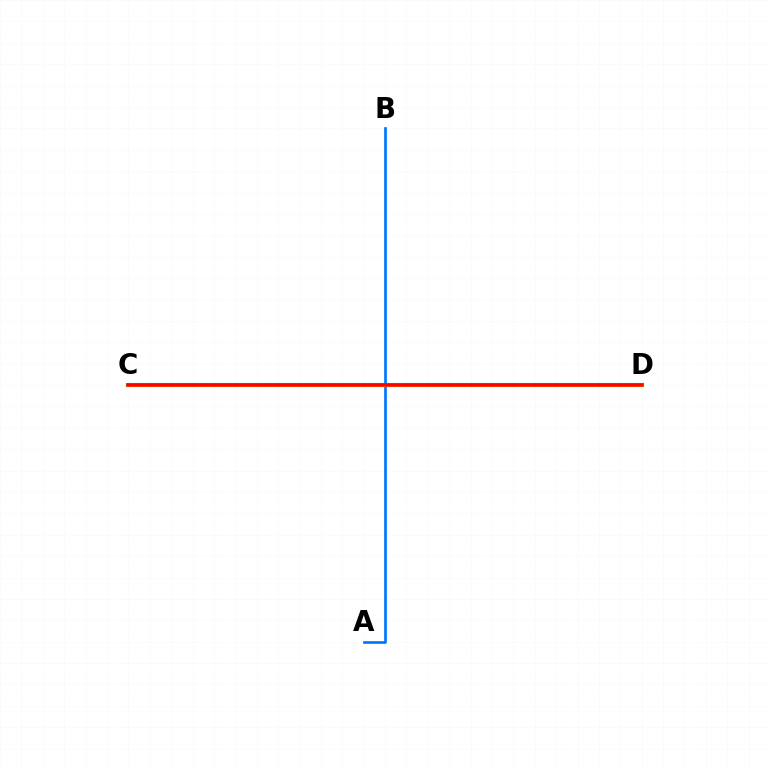{('C', 'D'): [{'color': '#00ff5c', 'line_style': 'solid', 'thickness': 2.99}, {'color': '#b900ff', 'line_style': 'dashed', 'thickness': 1.5}, {'color': '#d1ff00', 'line_style': 'solid', 'thickness': 2.24}, {'color': '#ff0000', 'line_style': 'solid', 'thickness': 2.55}], ('A', 'B'): [{'color': '#0074ff', 'line_style': 'solid', 'thickness': 1.92}]}